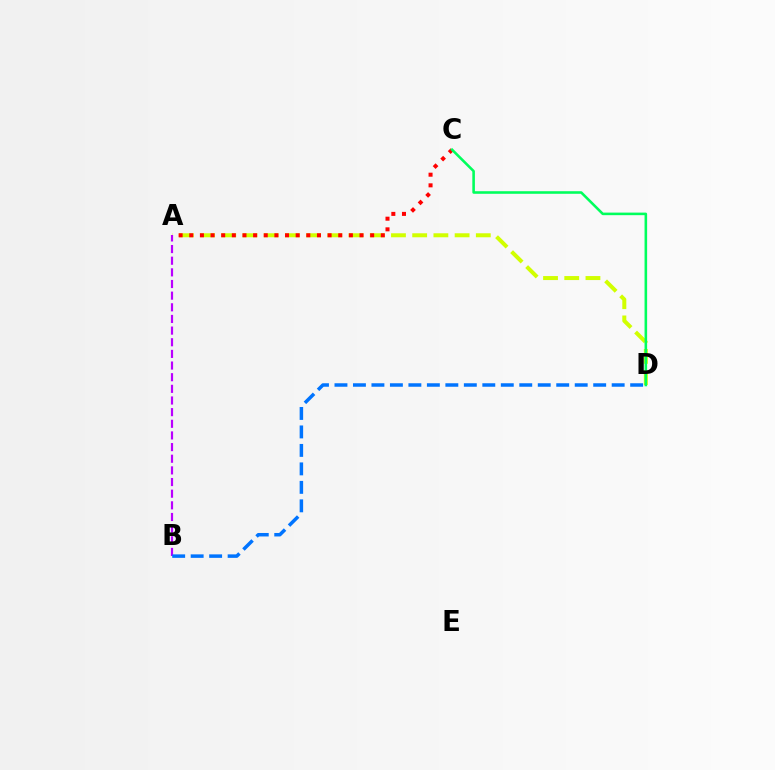{('A', 'D'): [{'color': '#d1ff00', 'line_style': 'dashed', 'thickness': 2.88}], ('A', 'C'): [{'color': '#ff0000', 'line_style': 'dotted', 'thickness': 2.89}], ('A', 'B'): [{'color': '#b900ff', 'line_style': 'dashed', 'thickness': 1.58}], ('C', 'D'): [{'color': '#00ff5c', 'line_style': 'solid', 'thickness': 1.85}], ('B', 'D'): [{'color': '#0074ff', 'line_style': 'dashed', 'thickness': 2.51}]}